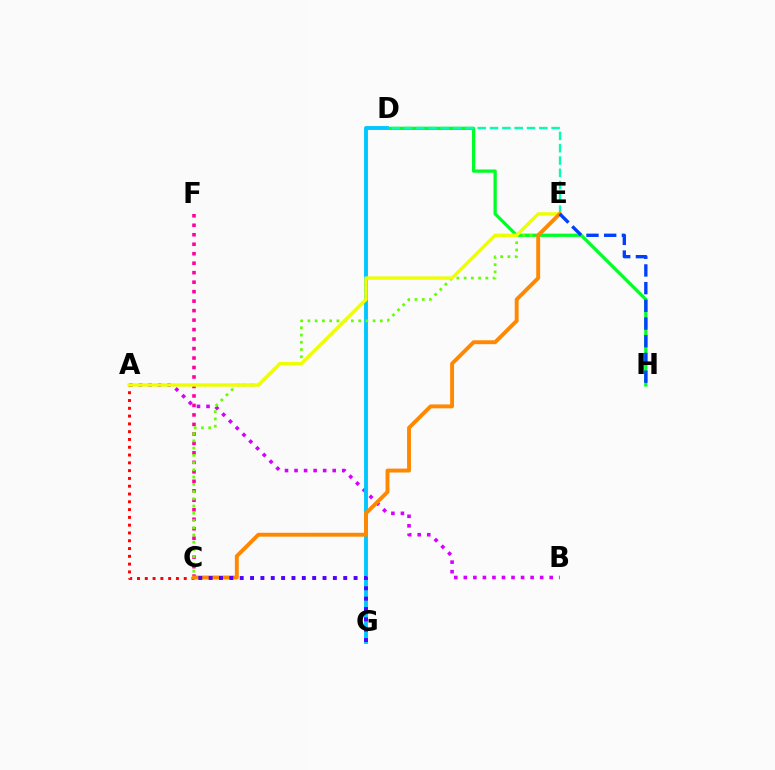{('C', 'F'): [{'color': '#ff00a0', 'line_style': 'dotted', 'thickness': 2.58}], ('D', 'H'): [{'color': '#00ff27', 'line_style': 'solid', 'thickness': 2.35}], ('A', 'B'): [{'color': '#d600ff', 'line_style': 'dotted', 'thickness': 2.59}], ('D', 'G'): [{'color': '#00c7ff', 'line_style': 'solid', 'thickness': 2.79}], ('C', 'E'): [{'color': '#66ff00', 'line_style': 'dotted', 'thickness': 1.97}, {'color': '#ff8800', 'line_style': 'solid', 'thickness': 2.8}], ('A', 'C'): [{'color': '#ff0000', 'line_style': 'dotted', 'thickness': 2.12}], ('D', 'E'): [{'color': '#00ffaf', 'line_style': 'dashed', 'thickness': 1.67}], ('A', 'E'): [{'color': '#eeff00', 'line_style': 'solid', 'thickness': 2.42}], ('E', 'H'): [{'color': '#003fff', 'line_style': 'dashed', 'thickness': 2.4}], ('C', 'G'): [{'color': '#4f00ff', 'line_style': 'dotted', 'thickness': 2.81}]}